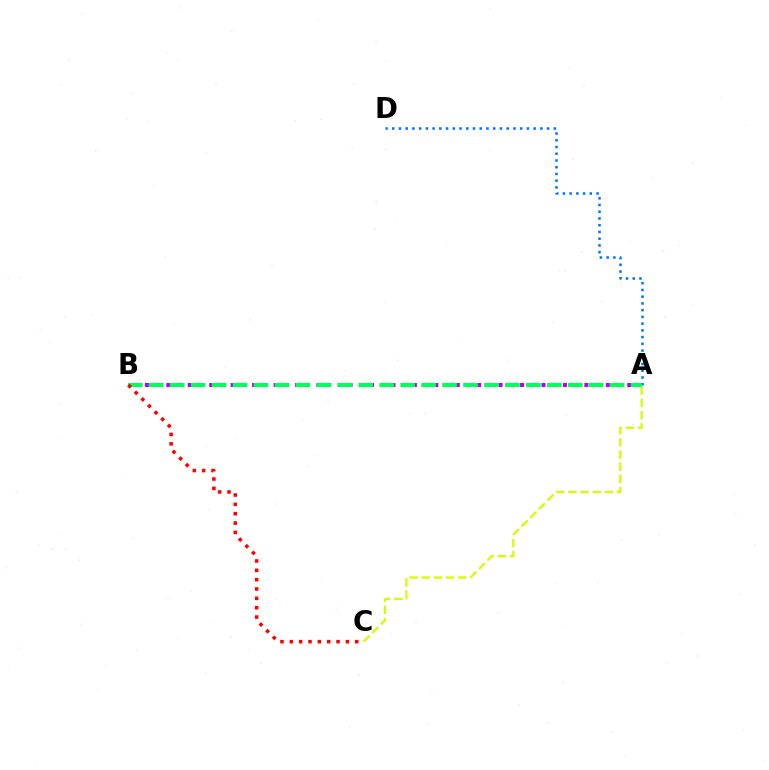{('A', 'B'): [{'color': '#b900ff', 'line_style': 'dotted', 'thickness': 2.91}, {'color': '#00ff5c', 'line_style': 'dashed', 'thickness': 2.85}], ('A', 'D'): [{'color': '#0074ff', 'line_style': 'dotted', 'thickness': 1.83}], ('A', 'C'): [{'color': '#d1ff00', 'line_style': 'dashed', 'thickness': 1.65}], ('B', 'C'): [{'color': '#ff0000', 'line_style': 'dotted', 'thickness': 2.54}]}